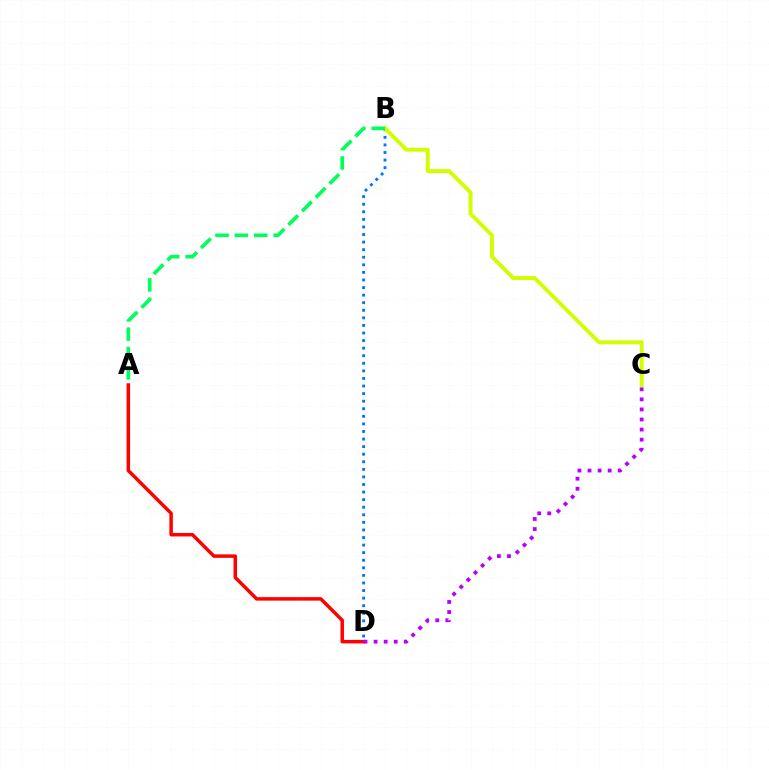{('B', 'D'): [{'color': '#0074ff', 'line_style': 'dotted', 'thickness': 2.06}], ('A', 'D'): [{'color': '#ff0000', 'line_style': 'solid', 'thickness': 2.5}], ('C', 'D'): [{'color': '#b900ff', 'line_style': 'dotted', 'thickness': 2.74}], ('B', 'C'): [{'color': '#d1ff00', 'line_style': 'solid', 'thickness': 2.82}], ('A', 'B'): [{'color': '#00ff5c', 'line_style': 'dashed', 'thickness': 2.63}]}